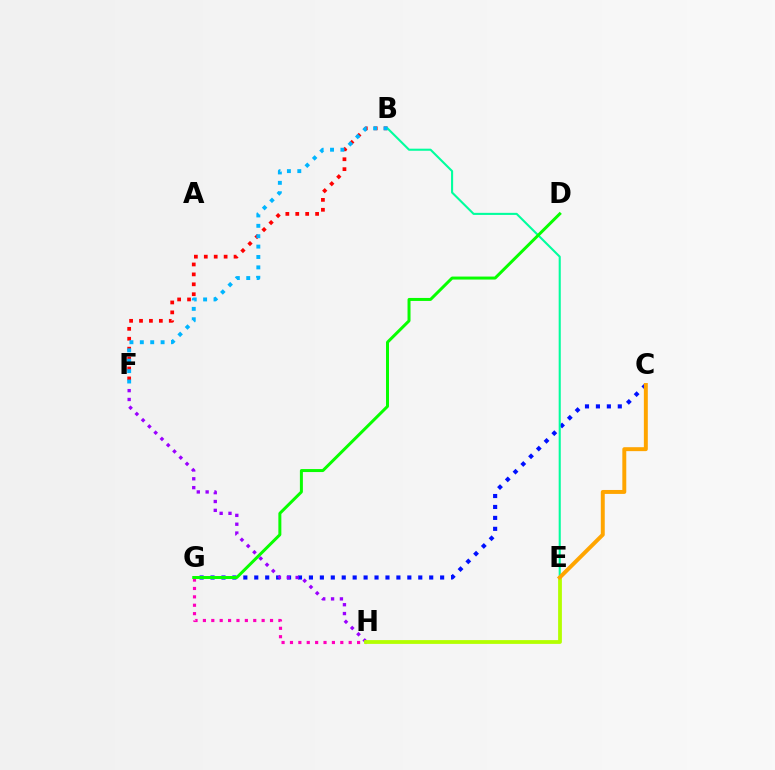{('C', 'G'): [{'color': '#0010ff', 'line_style': 'dotted', 'thickness': 2.97}], ('B', 'F'): [{'color': '#ff0000', 'line_style': 'dotted', 'thickness': 2.69}, {'color': '#00b5ff', 'line_style': 'dotted', 'thickness': 2.82}], ('F', 'H'): [{'color': '#9b00ff', 'line_style': 'dotted', 'thickness': 2.4}], ('G', 'H'): [{'color': '#ff00bd', 'line_style': 'dotted', 'thickness': 2.28}], ('E', 'H'): [{'color': '#b3ff00', 'line_style': 'solid', 'thickness': 2.72}], ('B', 'E'): [{'color': '#00ff9d', 'line_style': 'solid', 'thickness': 1.5}], ('D', 'G'): [{'color': '#08ff00', 'line_style': 'solid', 'thickness': 2.15}], ('C', 'E'): [{'color': '#ffa500', 'line_style': 'solid', 'thickness': 2.84}]}